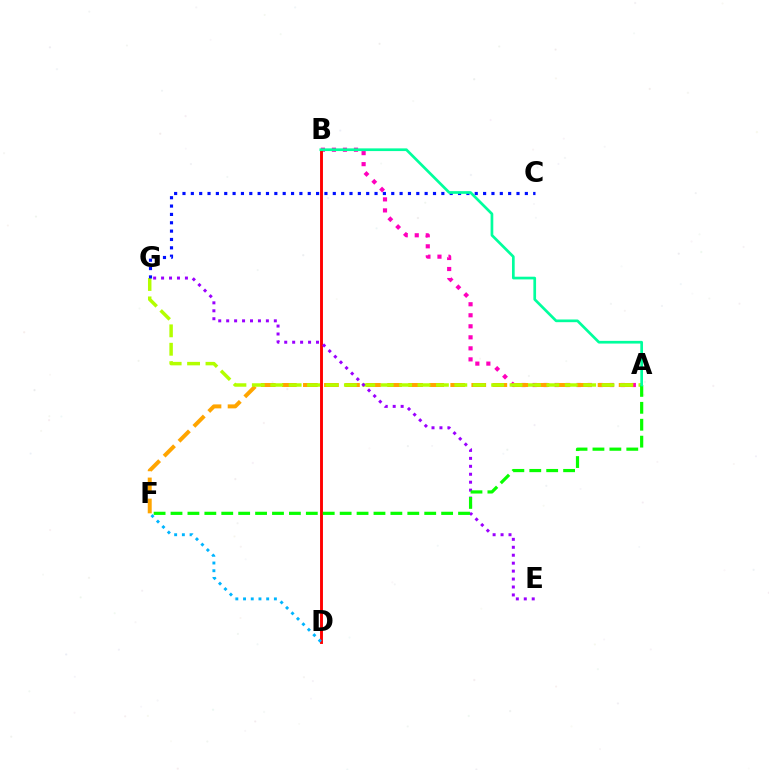{('A', 'B'): [{'color': '#ff00bd', 'line_style': 'dotted', 'thickness': 3.0}, {'color': '#00ff9d', 'line_style': 'solid', 'thickness': 1.94}], ('A', 'F'): [{'color': '#ffa500', 'line_style': 'dashed', 'thickness': 2.86}, {'color': '#08ff00', 'line_style': 'dashed', 'thickness': 2.3}], ('B', 'D'): [{'color': '#ff0000', 'line_style': 'solid', 'thickness': 2.08}], ('A', 'G'): [{'color': '#b3ff00', 'line_style': 'dashed', 'thickness': 2.5}], ('E', 'G'): [{'color': '#9b00ff', 'line_style': 'dotted', 'thickness': 2.16}], ('C', 'G'): [{'color': '#0010ff', 'line_style': 'dotted', 'thickness': 2.27}], ('D', 'F'): [{'color': '#00b5ff', 'line_style': 'dotted', 'thickness': 2.1}]}